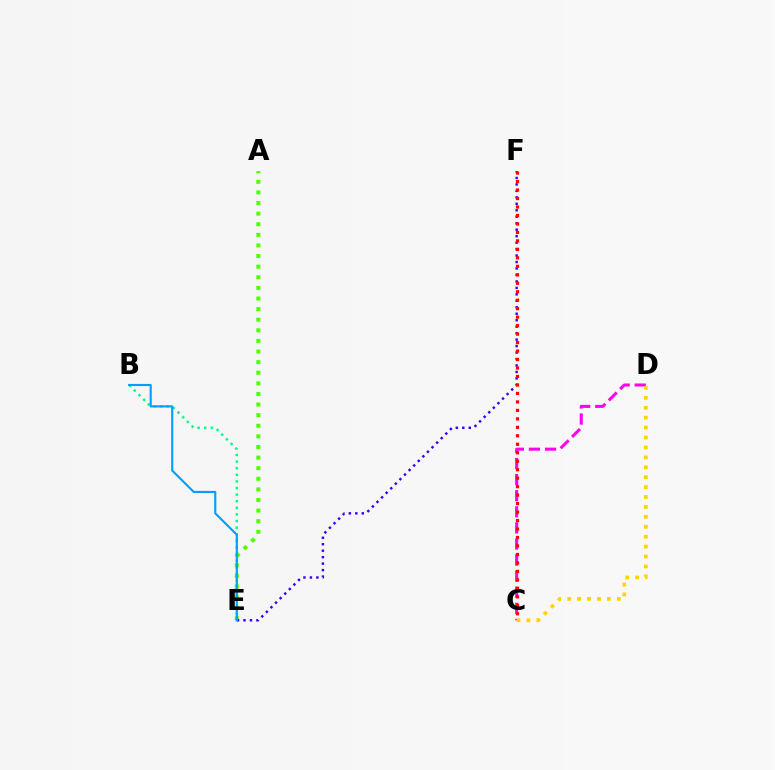{('B', 'E'): [{'color': '#00ff86', 'line_style': 'dotted', 'thickness': 1.79}, {'color': '#009eff', 'line_style': 'solid', 'thickness': 1.53}], ('A', 'E'): [{'color': '#4fff00', 'line_style': 'dotted', 'thickness': 2.88}], ('C', 'D'): [{'color': '#ff00ed', 'line_style': 'dashed', 'thickness': 2.19}, {'color': '#ffd500', 'line_style': 'dotted', 'thickness': 2.69}], ('E', 'F'): [{'color': '#3700ff', 'line_style': 'dotted', 'thickness': 1.76}], ('C', 'F'): [{'color': '#ff0000', 'line_style': 'dotted', 'thickness': 2.3}]}